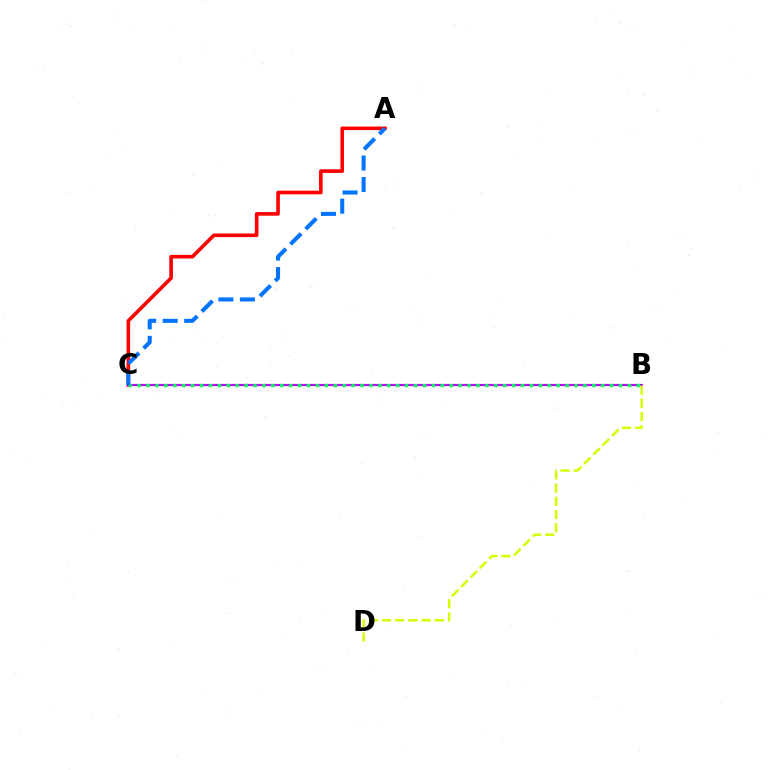{('A', 'C'): [{'color': '#ff0000', 'line_style': 'solid', 'thickness': 2.59}, {'color': '#0074ff', 'line_style': 'dashed', 'thickness': 2.92}], ('B', 'C'): [{'color': '#b900ff', 'line_style': 'solid', 'thickness': 1.55}, {'color': '#00ff5c', 'line_style': 'dotted', 'thickness': 2.42}], ('B', 'D'): [{'color': '#d1ff00', 'line_style': 'dashed', 'thickness': 1.79}]}